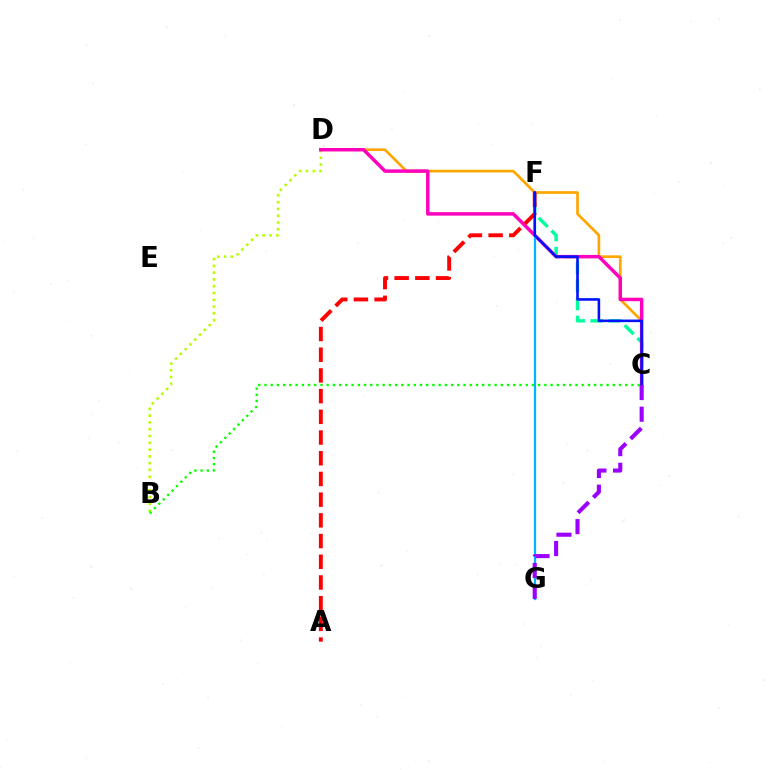{('B', 'D'): [{'color': '#b3ff00', 'line_style': 'dotted', 'thickness': 1.84}], ('C', 'F'): [{'color': '#00ff9d', 'line_style': 'dashed', 'thickness': 2.45}, {'color': '#0010ff', 'line_style': 'solid', 'thickness': 1.87}], ('C', 'D'): [{'color': '#ffa500', 'line_style': 'solid', 'thickness': 1.93}, {'color': '#ff00bd', 'line_style': 'solid', 'thickness': 2.5}], ('A', 'F'): [{'color': '#ff0000', 'line_style': 'dashed', 'thickness': 2.81}], ('F', 'G'): [{'color': '#00b5ff', 'line_style': 'solid', 'thickness': 1.62}], ('B', 'C'): [{'color': '#08ff00', 'line_style': 'dotted', 'thickness': 1.69}], ('C', 'G'): [{'color': '#9b00ff', 'line_style': 'dashed', 'thickness': 2.94}]}